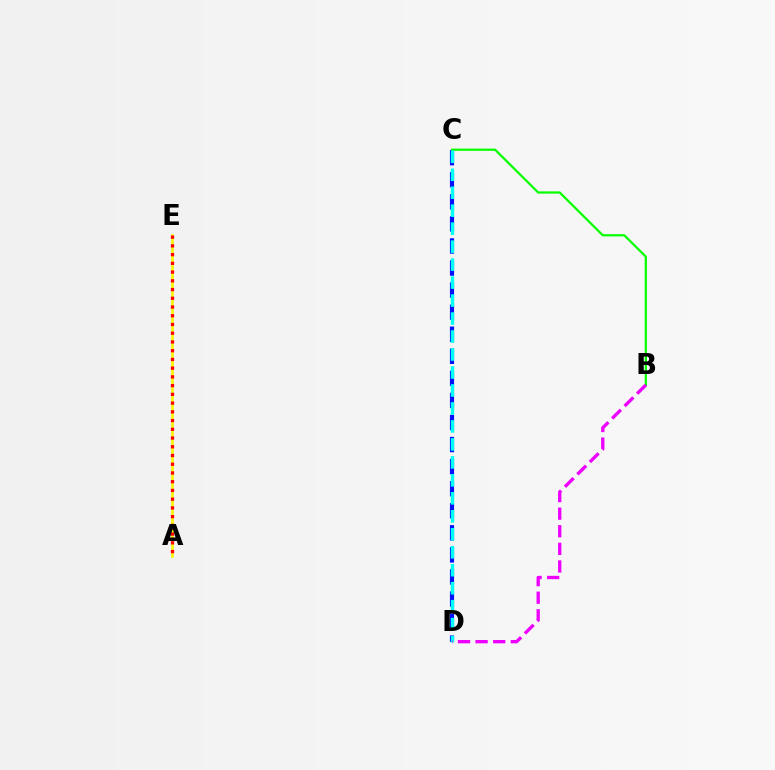{('C', 'D'): [{'color': '#0010ff', 'line_style': 'dashed', 'thickness': 3.0}, {'color': '#00fff6', 'line_style': 'dashed', 'thickness': 2.44}], ('A', 'E'): [{'color': '#fcf500', 'line_style': 'solid', 'thickness': 1.91}, {'color': '#ff0000', 'line_style': 'dotted', 'thickness': 2.37}], ('B', 'C'): [{'color': '#08ff00', 'line_style': 'solid', 'thickness': 1.62}], ('B', 'D'): [{'color': '#ee00ff', 'line_style': 'dashed', 'thickness': 2.39}]}